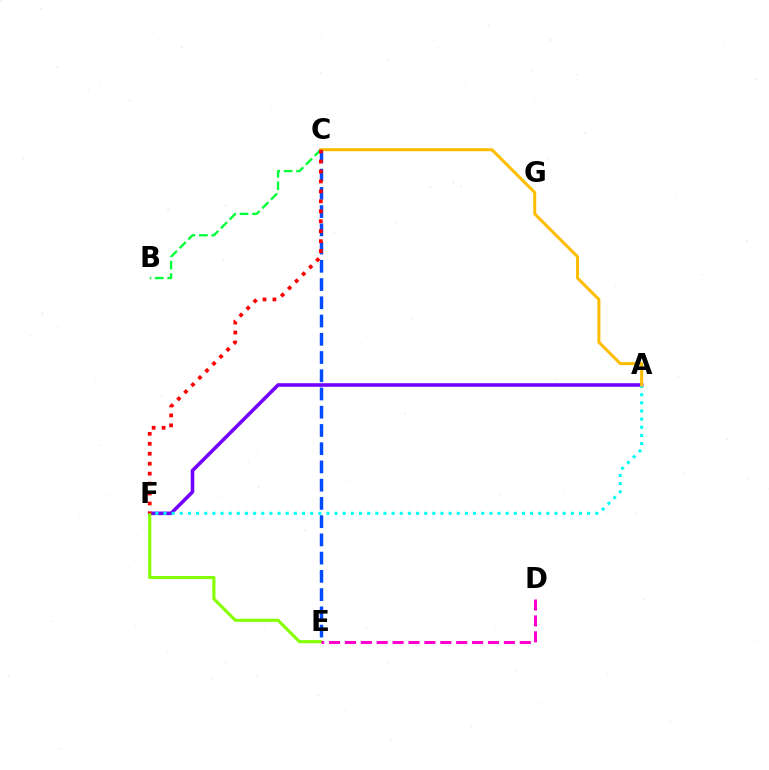{('A', 'F'): [{'color': '#7200ff', 'line_style': 'solid', 'thickness': 2.58}, {'color': '#00fff6', 'line_style': 'dotted', 'thickness': 2.21}], ('B', 'C'): [{'color': '#00ff39', 'line_style': 'dashed', 'thickness': 1.68}], ('A', 'C'): [{'color': '#ffbd00', 'line_style': 'solid', 'thickness': 2.18}], ('C', 'E'): [{'color': '#004bff', 'line_style': 'dashed', 'thickness': 2.48}], ('E', 'F'): [{'color': '#84ff00', 'line_style': 'solid', 'thickness': 2.22}], ('D', 'E'): [{'color': '#ff00cf', 'line_style': 'dashed', 'thickness': 2.16}], ('C', 'F'): [{'color': '#ff0000', 'line_style': 'dotted', 'thickness': 2.7}]}